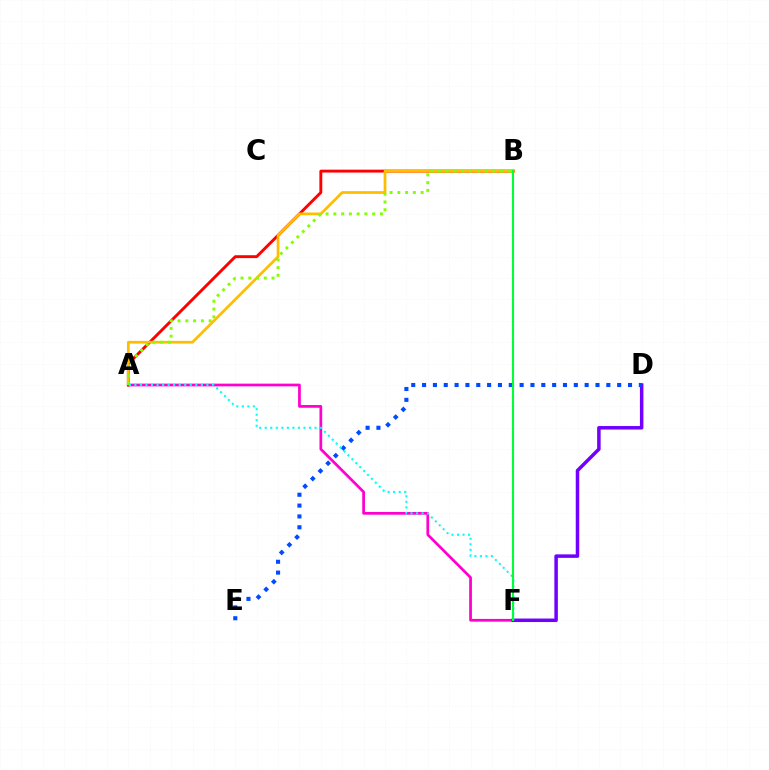{('A', 'B'): [{'color': '#ff0000', 'line_style': 'solid', 'thickness': 2.08}, {'color': '#ffbd00', 'line_style': 'solid', 'thickness': 1.97}, {'color': '#84ff00', 'line_style': 'dotted', 'thickness': 2.11}], ('A', 'F'): [{'color': '#ff00cf', 'line_style': 'solid', 'thickness': 1.97}, {'color': '#00fff6', 'line_style': 'dotted', 'thickness': 1.5}], ('D', 'F'): [{'color': '#7200ff', 'line_style': 'solid', 'thickness': 2.52}], ('D', 'E'): [{'color': '#004bff', 'line_style': 'dotted', 'thickness': 2.94}], ('B', 'F'): [{'color': '#00ff39', 'line_style': 'solid', 'thickness': 1.52}]}